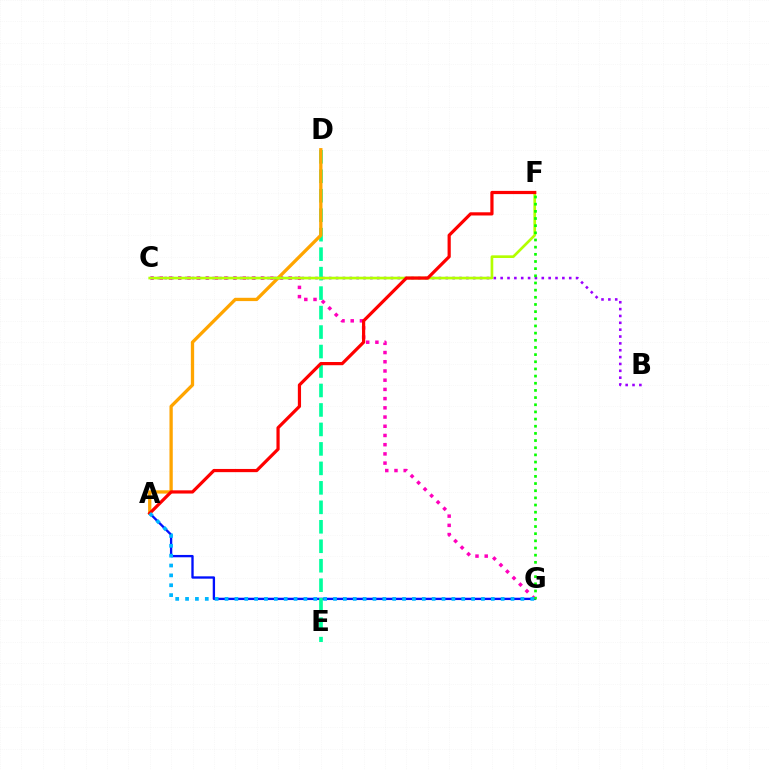{('A', 'G'): [{'color': '#0010ff', 'line_style': 'solid', 'thickness': 1.68}, {'color': '#00b5ff', 'line_style': 'dotted', 'thickness': 2.68}], ('D', 'E'): [{'color': '#00ff9d', 'line_style': 'dashed', 'thickness': 2.65}], ('C', 'G'): [{'color': '#ff00bd', 'line_style': 'dotted', 'thickness': 2.5}], ('A', 'D'): [{'color': '#ffa500', 'line_style': 'solid', 'thickness': 2.37}], ('B', 'C'): [{'color': '#9b00ff', 'line_style': 'dotted', 'thickness': 1.86}], ('C', 'F'): [{'color': '#b3ff00', 'line_style': 'solid', 'thickness': 1.92}], ('F', 'G'): [{'color': '#08ff00', 'line_style': 'dotted', 'thickness': 1.95}], ('A', 'F'): [{'color': '#ff0000', 'line_style': 'solid', 'thickness': 2.31}]}